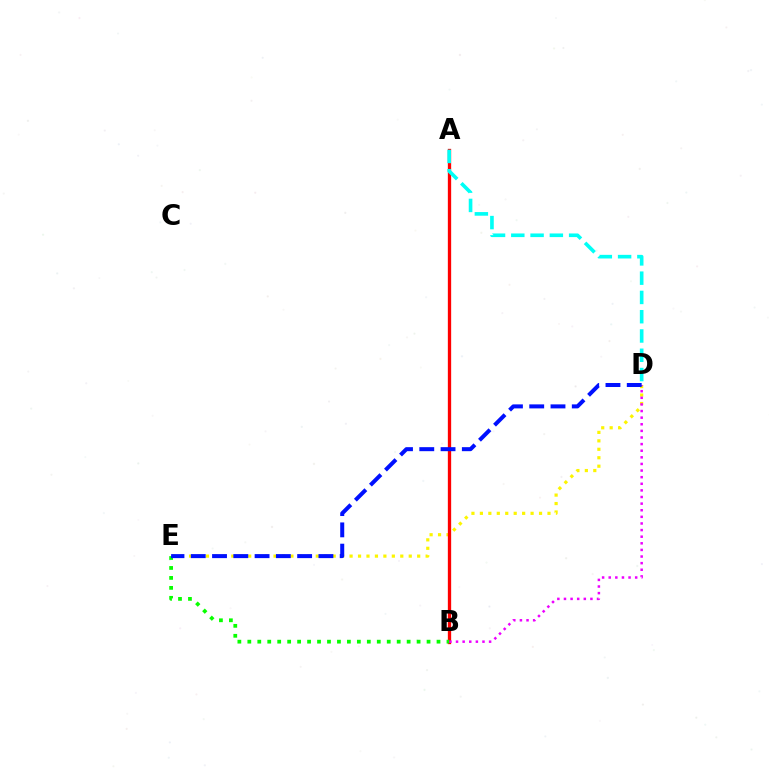{('D', 'E'): [{'color': '#fcf500', 'line_style': 'dotted', 'thickness': 2.3}, {'color': '#0010ff', 'line_style': 'dashed', 'thickness': 2.89}], ('A', 'B'): [{'color': '#ff0000', 'line_style': 'solid', 'thickness': 2.38}], ('A', 'D'): [{'color': '#00fff6', 'line_style': 'dashed', 'thickness': 2.62}], ('B', 'D'): [{'color': '#ee00ff', 'line_style': 'dotted', 'thickness': 1.8}], ('B', 'E'): [{'color': '#08ff00', 'line_style': 'dotted', 'thickness': 2.71}]}